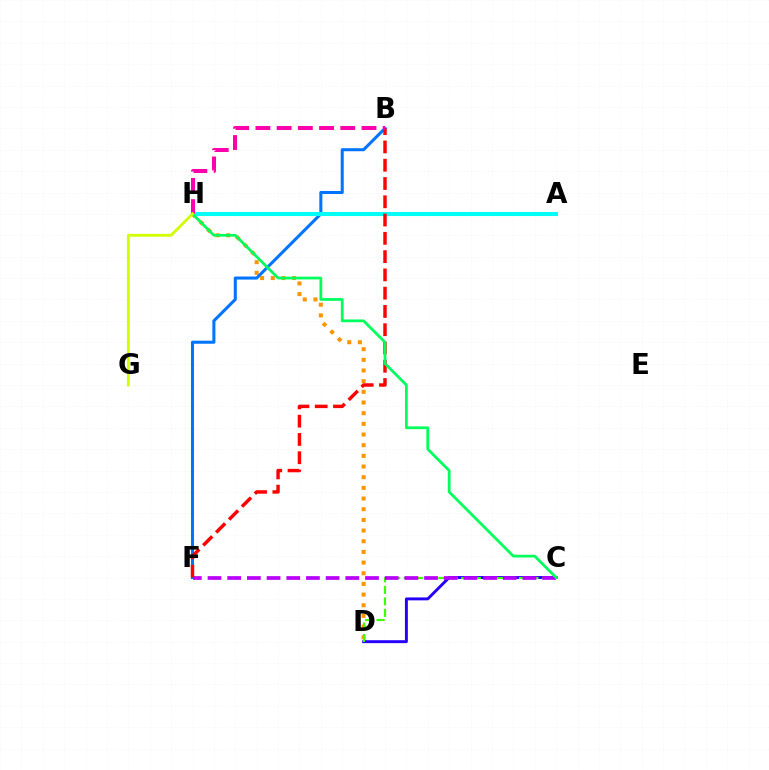{('C', 'D'): [{'color': '#2500ff', 'line_style': 'solid', 'thickness': 2.1}, {'color': '#3dff00', 'line_style': 'dashed', 'thickness': 1.57}], ('D', 'H'): [{'color': '#ff9400', 'line_style': 'dotted', 'thickness': 2.9}], ('B', 'F'): [{'color': '#0074ff', 'line_style': 'solid', 'thickness': 2.19}, {'color': '#ff0000', 'line_style': 'dashed', 'thickness': 2.48}], ('A', 'H'): [{'color': '#00fff6', 'line_style': 'solid', 'thickness': 2.92}], ('C', 'F'): [{'color': '#b900ff', 'line_style': 'dashed', 'thickness': 2.67}], ('B', 'H'): [{'color': '#ff00ac', 'line_style': 'dashed', 'thickness': 2.88}], ('C', 'H'): [{'color': '#00ff5c', 'line_style': 'solid', 'thickness': 1.98}], ('G', 'H'): [{'color': '#d1ff00', 'line_style': 'solid', 'thickness': 2.05}]}